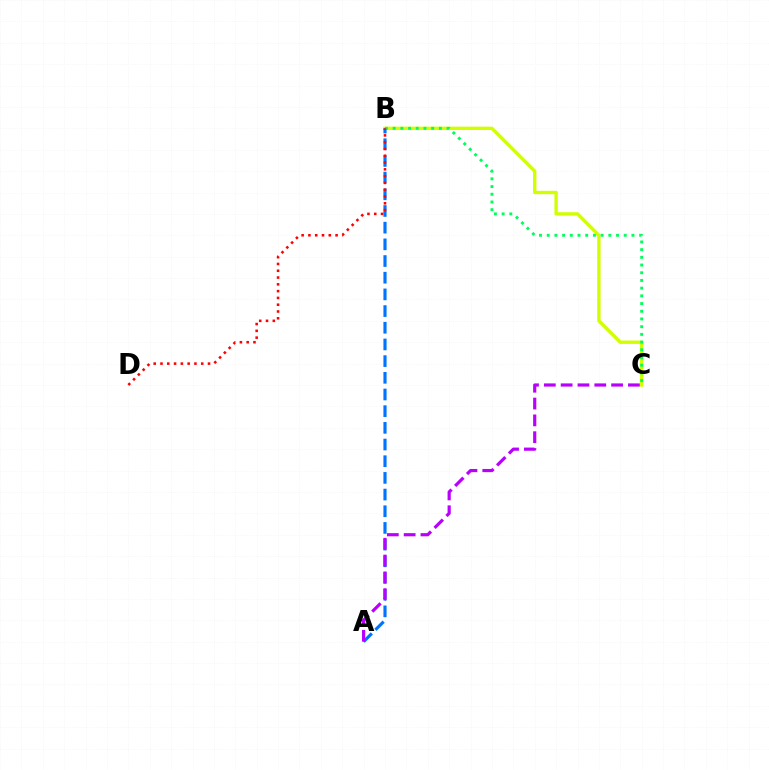{('B', 'C'): [{'color': '#d1ff00', 'line_style': 'solid', 'thickness': 2.43}, {'color': '#00ff5c', 'line_style': 'dotted', 'thickness': 2.09}], ('A', 'B'): [{'color': '#0074ff', 'line_style': 'dashed', 'thickness': 2.27}], ('B', 'D'): [{'color': '#ff0000', 'line_style': 'dotted', 'thickness': 1.84}], ('A', 'C'): [{'color': '#b900ff', 'line_style': 'dashed', 'thickness': 2.29}]}